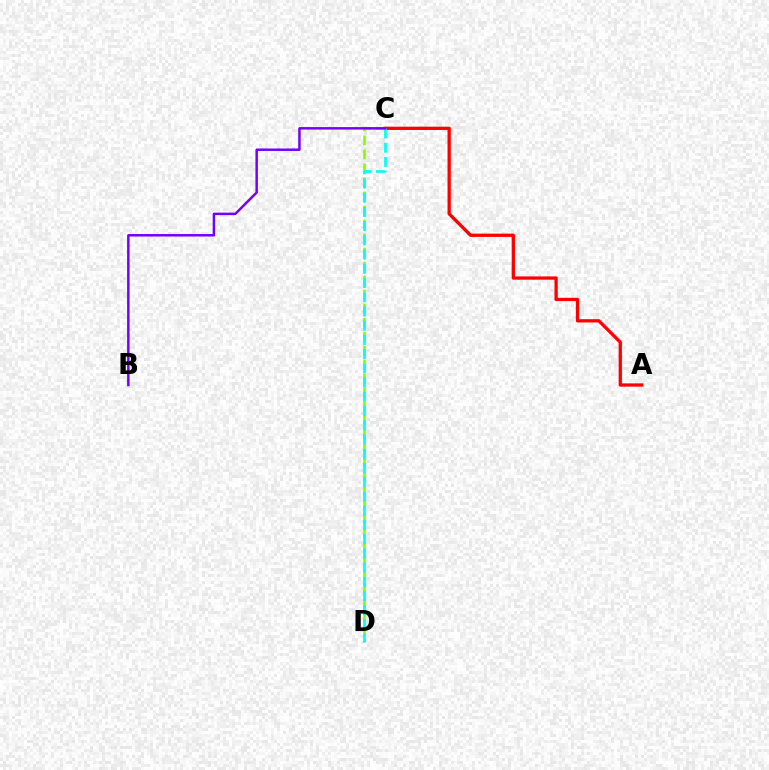{('A', 'C'): [{'color': '#ff0000', 'line_style': 'solid', 'thickness': 2.36}], ('C', 'D'): [{'color': '#84ff00', 'line_style': 'dashed', 'thickness': 1.9}, {'color': '#00fff6', 'line_style': 'dashed', 'thickness': 1.93}], ('B', 'C'): [{'color': '#7200ff', 'line_style': 'solid', 'thickness': 1.78}]}